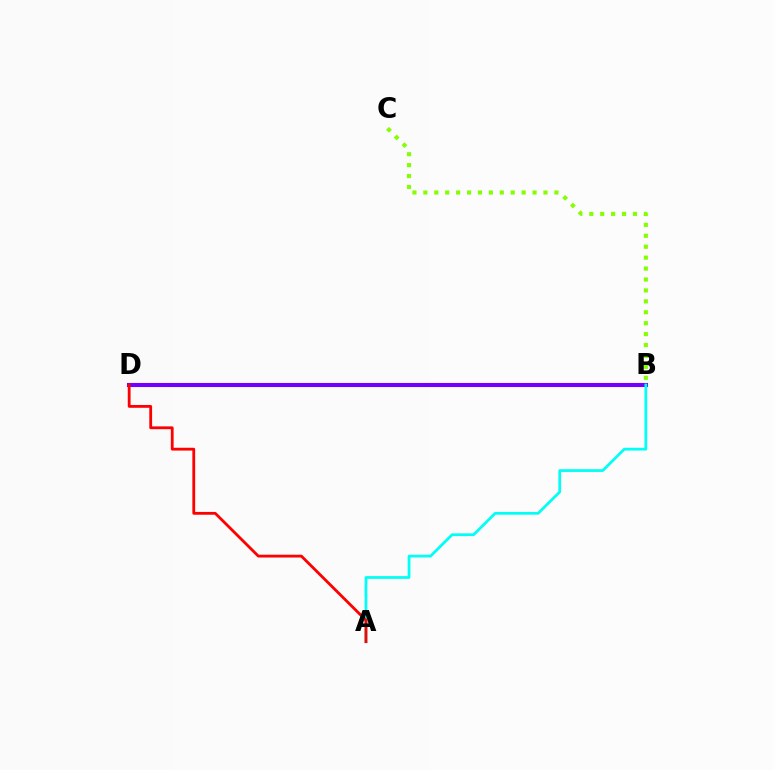{('B', 'C'): [{'color': '#84ff00', 'line_style': 'dotted', 'thickness': 2.97}], ('B', 'D'): [{'color': '#7200ff', 'line_style': 'solid', 'thickness': 2.94}], ('A', 'B'): [{'color': '#00fff6', 'line_style': 'solid', 'thickness': 1.98}], ('A', 'D'): [{'color': '#ff0000', 'line_style': 'solid', 'thickness': 2.02}]}